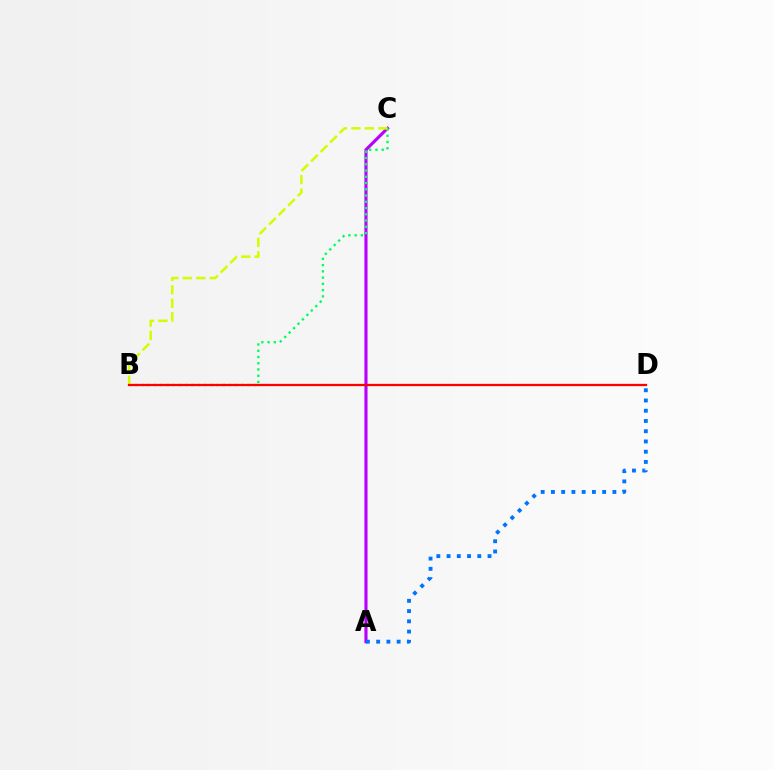{('A', 'C'): [{'color': '#b900ff', 'line_style': 'solid', 'thickness': 2.26}], ('B', 'C'): [{'color': '#00ff5c', 'line_style': 'dotted', 'thickness': 1.7}, {'color': '#d1ff00', 'line_style': 'dashed', 'thickness': 1.83}], ('B', 'D'): [{'color': '#ff0000', 'line_style': 'solid', 'thickness': 1.63}], ('A', 'D'): [{'color': '#0074ff', 'line_style': 'dotted', 'thickness': 2.78}]}